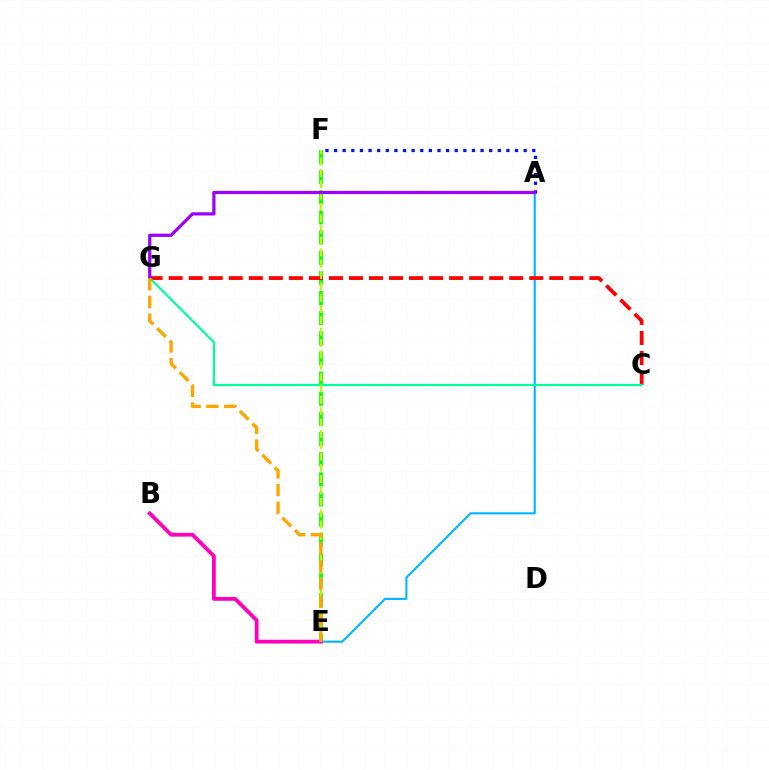{('E', 'F'): [{'color': '#08ff00', 'line_style': 'dashed', 'thickness': 2.74}, {'color': '#b3ff00', 'line_style': 'dashed', 'thickness': 1.54}], ('A', 'F'): [{'color': '#0010ff', 'line_style': 'dotted', 'thickness': 2.34}], ('A', 'E'): [{'color': '#00b5ff', 'line_style': 'solid', 'thickness': 1.52}], ('B', 'E'): [{'color': '#ff00bd', 'line_style': 'solid', 'thickness': 2.72}], ('C', 'G'): [{'color': '#ff0000', 'line_style': 'dashed', 'thickness': 2.72}, {'color': '#00ff9d', 'line_style': 'solid', 'thickness': 1.61}], ('A', 'G'): [{'color': '#9b00ff', 'line_style': 'solid', 'thickness': 2.32}], ('E', 'G'): [{'color': '#ffa500', 'line_style': 'dashed', 'thickness': 2.41}]}